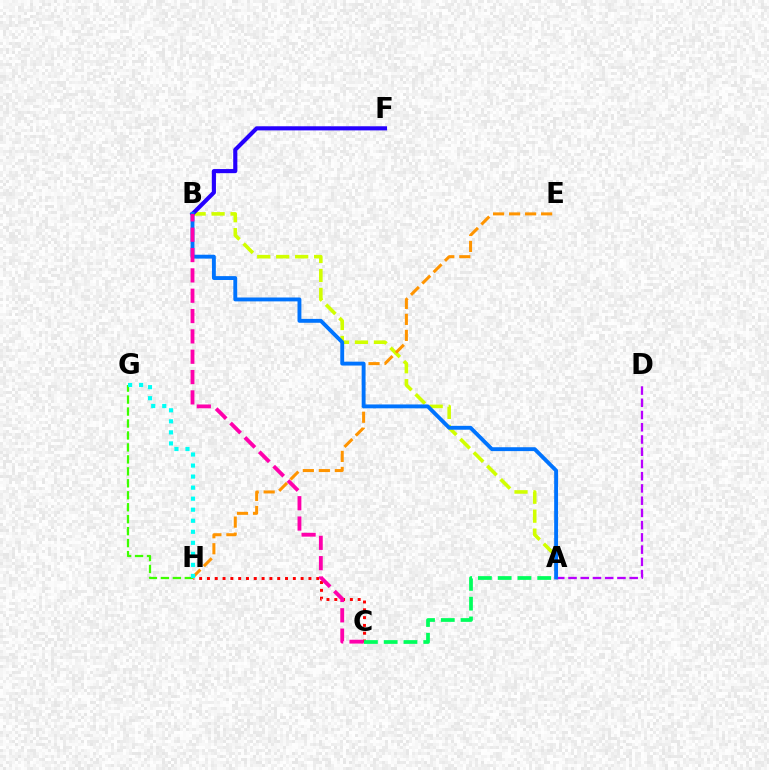{('C', 'H'): [{'color': '#ff0000', 'line_style': 'dotted', 'thickness': 2.12}], ('A', 'B'): [{'color': '#d1ff00', 'line_style': 'dashed', 'thickness': 2.58}, {'color': '#0074ff', 'line_style': 'solid', 'thickness': 2.79}], ('E', 'H'): [{'color': '#ff9400', 'line_style': 'dashed', 'thickness': 2.18}], ('A', 'C'): [{'color': '#00ff5c', 'line_style': 'dashed', 'thickness': 2.69}], ('A', 'D'): [{'color': '#b900ff', 'line_style': 'dashed', 'thickness': 1.66}], ('G', 'H'): [{'color': '#3dff00', 'line_style': 'dashed', 'thickness': 1.62}, {'color': '#00fff6', 'line_style': 'dotted', 'thickness': 3.0}], ('B', 'F'): [{'color': '#2500ff', 'line_style': 'solid', 'thickness': 2.96}], ('B', 'C'): [{'color': '#ff00ac', 'line_style': 'dashed', 'thickness': 2.76}]}